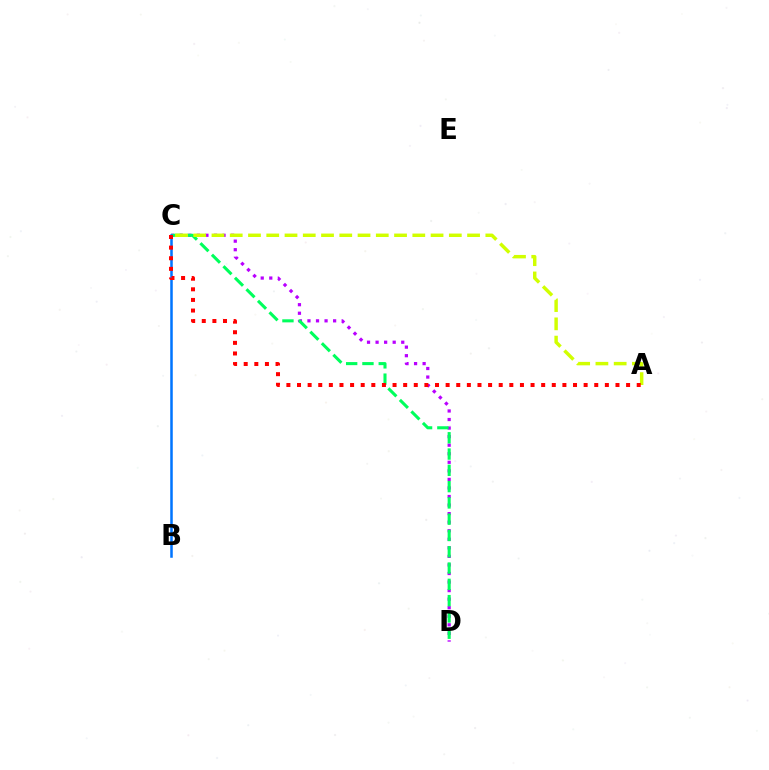{('C', 'D'): [{'color': '#b900ff', 'line_style': 'dotted', 'thickness': 2.32}, {'color': '#00ff5c', 'line_style': 'dashed', 'thickness': 2.21}], ('B', 'C'): [{'color': '#0074ff', 'line_style': 'solid', 'thickness': 1.82}], ('A', 'C'): [{'color': '#d1ff00', 'line_style': 'dashed', 'thickness': 2.48}, {'color': '#ff0000', 'line_style': 'dotted', 'thickness': 2.88}]}